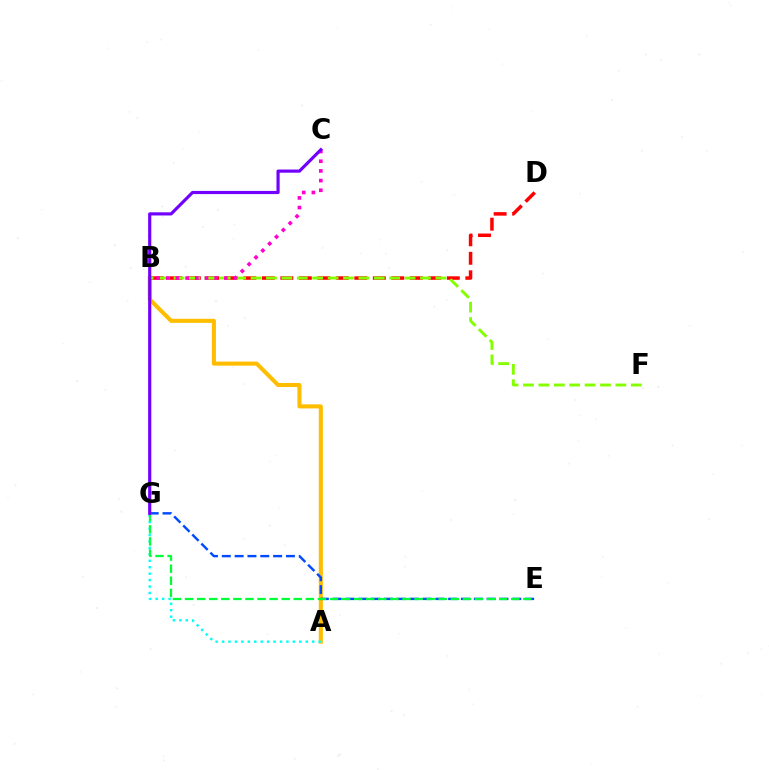{('A', 'B'): [{'color': '#ffbd00', 'line_style': 'solid', 'thickness': 2.93}], ('B', 'D'): [{'color': '#ff0000', 'line_style': 'dashed', 'thickness': 2.51}], ('A', 'G'): [{'color': '#00fff6', 'line_style': 'dotted', 'thickness': 1.75}], ('E', 'G'): [{'color': '#004bff', 'line_style': 'dashed', 'thickness': 1.74}, {'color': '#00ff39', 'line_style': 'dashed', 'thickness': 1.64}], ('B', 'F'): [{'color': '#84ff00', 'line_style': 'dashed', 'thickness': 2.09}], ('B', 'C'): [{'color': '#ff00cf', 'line_style': 'dotted', 'thickness': 2.63}], ('C', 'G'): [{'color': '#7200ff', 'line_style': 'solid', 'thickness': 2.28}]}